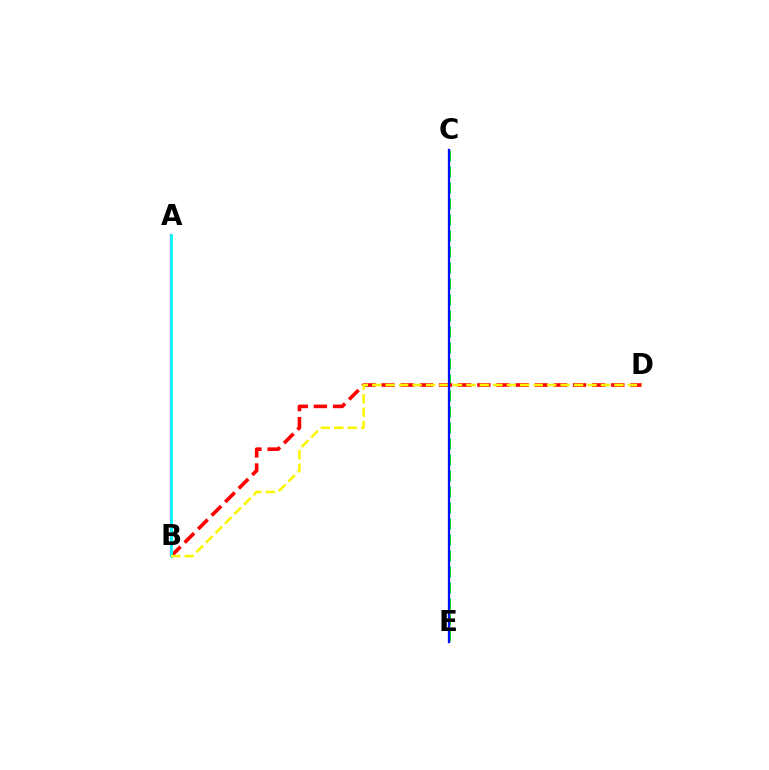{('C', 'E'): [{'color': '#08ff00', 'line_style': 'dashed', 'thickness': 2.17}, {'color': '#0010ff', 'line_style': 'solid', 'thickness': 1.65}], ('A', 'B'): [{'color': '#ee00ff', 'line_style': 'solid', 'thickness': 1.55}, {'color': '#00fff6', 'line_style': 'solid', 'thickness': 1.97}], ('B', 'D'): [{'color': '#ff0000', 'line_style': 'dashed', 'thickness': 2.6}, {'color': '#fcf500', 'line_style': 'dashed', 'thickness': 1.83}]}